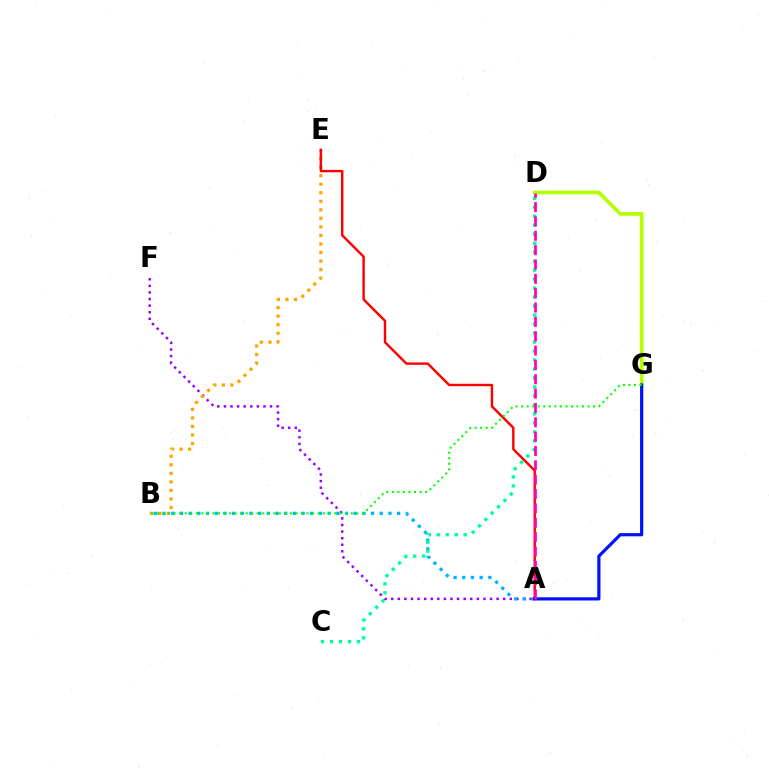{('A', 'F'): [{'color': '#9b00ff', 'line_style': 'dotted', 'thickness': 1.79}], ('B', 'E'): [{'color': '#ffa500', 'line_style': 'dotted', 'thickness': 2.32}], ('A', 'B'): [{'color': '#00b5ff', 'line_style': 'dotted', 'thickness': 2.36}], ('D', 'G'): [{'color': '#b3ff00', 'line_style': 'solid', 'thickness': 2.68}], ('A', 'E'): [{'color': '#ff0000', 'line_style': 'solid', 'thickness': 1.74}], ('A', 'G'): [{'color': '#0010ff', 'line_style': 'solid', 'thickness': 2.3}], ('C', 'D'): [{'color': '#00ff9d', 'line_style': 'dotted', 'thickness': 2.44}], ('B', 'G'): [{'color': '#08ff00', 'line_style': 'dotted', 'thickness': 1.5}], ('A', 'D'): [{'color': '#ff00bd', 'line_style': 'dashed', 'thickness': 1.95}]}